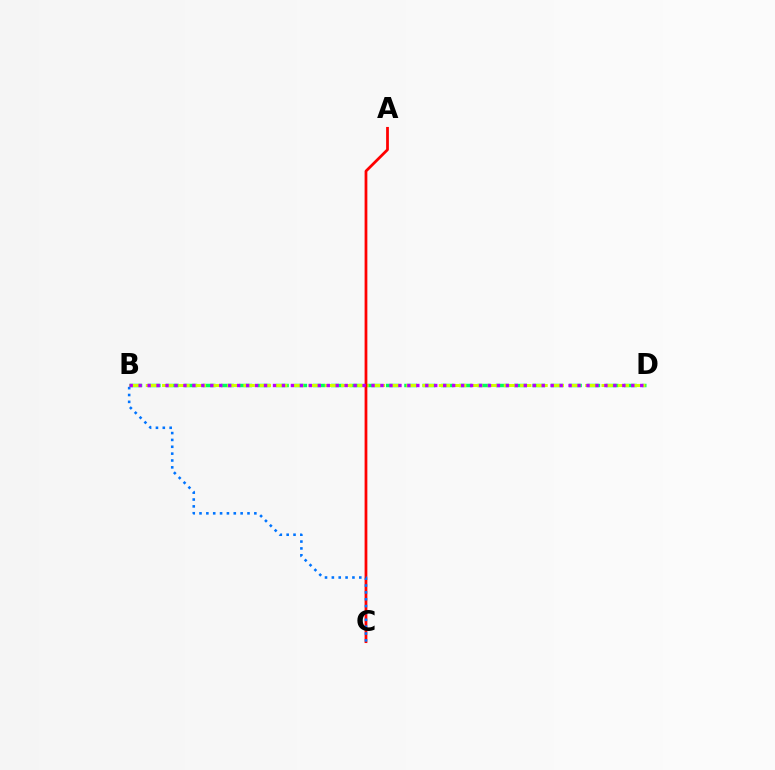{('B', 'D'): [{'color': '#00ff5c', 'line_style': 'dashed', 'thickness': 2.49}, {'color': '#d1ff00', 'line_style': 'dashed', 'thickness': 2.21}, {'color': '#b900ff', 'line_style': 'dotted', 'thickness': 2.43}], ('A', 'C'): [{'color': '#ff0000', 'line_style': 'solid', 'thickness': 1.99}], ('B', 'C'): [{'color': '#0074ff', 'line_style': 'dotted', 'thickness': 1.86}]}